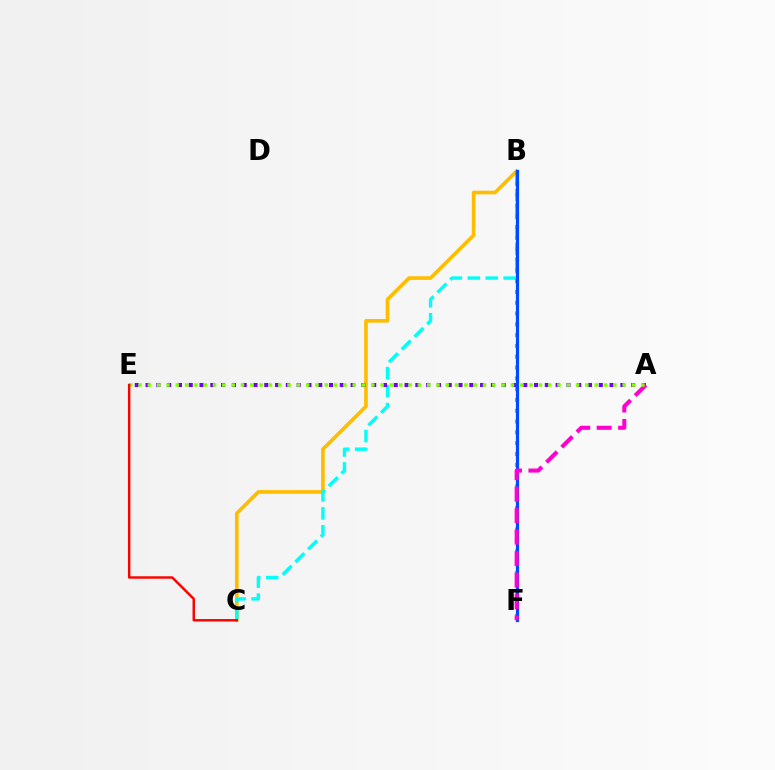{('B', 'C'): [{'color': '#ffbd00', 'line_style': 'solid', 'thickness': 2.63}, {'color': '#00fff6', 'line_style': 'dashed', 'thickness': 2.44}], ('A', 'E'): [{'color': '#7200ff', 'line_style': 'dotted', 'thickness': 2.93}, {'color': '#84ff00', 'line_style': 'dotted', 'thickness': 2.53}], ('B', 'F'): [{'color': '#00ff39', 'line_style': 'dotted', 'thickness': 2.94}, {'color': '#004bff', 'line_style': 'solid', 'thickness': 2.31}], ('A', 'F'): [{'color': '#ff00cf', 'line_style': 'dashed', 'thickness': 2.92}], ('C', 'E'): [{'color': '#ff0000', 'line_style': 'solid', 'thickness': 1.76}]}